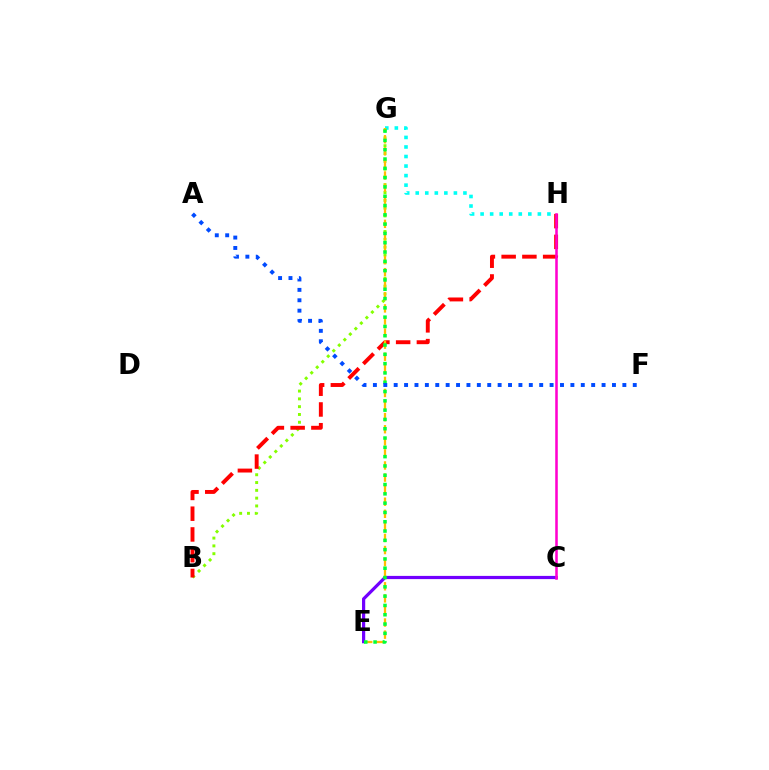{('G', 'H'): [{'color': '#00fff6', 'line_style': 'dotted', 'thickness': 2.59}], ('B', 'G'): [{'color': '#84ff00', 'line_style': 'dotted', 'thickness': 2.12}], ('B', 'H'): [{'color': '#ff0000', 'line_style': 'dashed', 'thickness': 2.82}], ('C', 'E'): [{'color': '#7200ff', 'line_style': 'solid', 'thickness': 2.3}], ('E', 'G'): [{'color': '#ffbd00', 'line_style': 'dashed', 'thickness': 1.64}, {'color': '#00ff39', 'line_style': 'dotted', 'thickness': 2.53}], ('A', 'F'): [{'color': '#004bff', 'line_style': 'dotted', 'thickness': 2.82}], ('C', 'H'): [{'color': '#ff00cf', 'line_style': 'solid', 'thickness': 1.83}]}